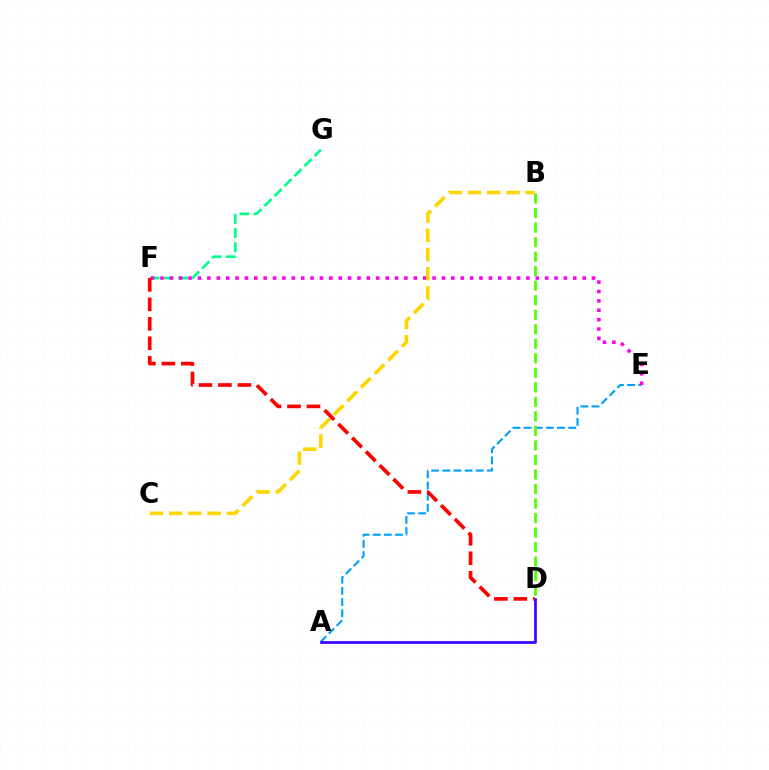{('F', 'G'): [{'color': '#00ff86', 'line_style': 'dashed', 'thickness': 1.92}], ('A', 'E'): [{'color': '#009eff', 'line_style': 'dashed', 'thickness': 1.51}], ('B', 'D'): [{'color': '#4fff00', 'line_style': 'dashed', 'thickness': 1.97}], ('E', 'F'): [{'color': '#ff00ed', 'line_style': 'dotted', 'thickness': 2.55}], ('A', 'D'): [{'color': '#3700ff', 'line_style': 'solid', 'thickness': 1.92}], ('B', 'C'): [{'color': '#ffd500', 'line_style': 'dashed', 'thickness': 2.61}], ('D', 'F'): [{'color': '#ff0000', 'line_style': 'dashed', 'thickness': 2.65}]}